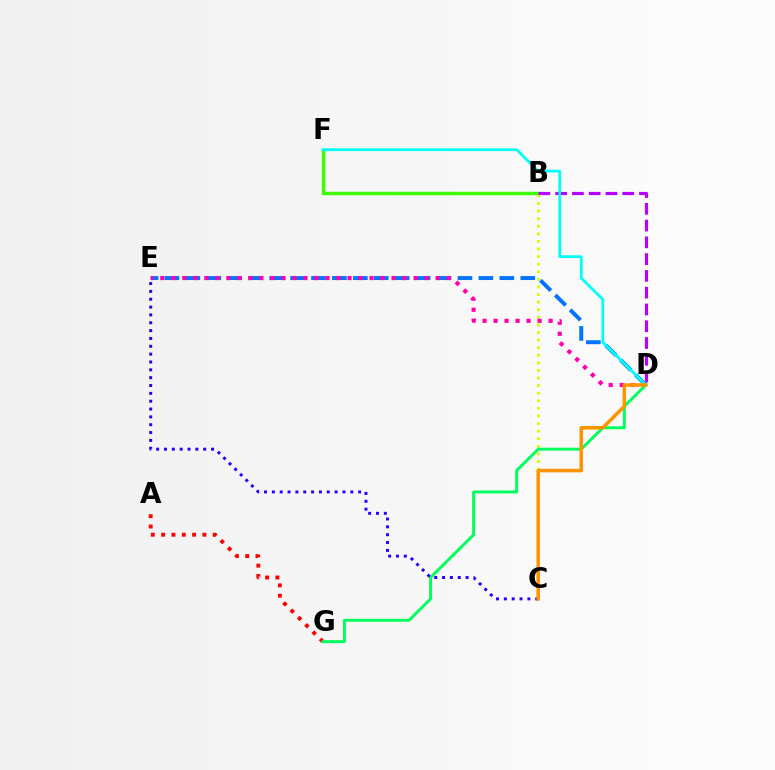{('B', 'F'): [{'color': '#3dff00', 'line_style': 'solid', 'thickness': 2.49}], ('B', 'C'): [{'color': '#d1ff00', 'line_style': 'dotted', 'thickness': 2.06}], ('A', 'G'): [{'color': '#ff0000', 'line_style': 'dotted', 'thickness': 2.8}], ('D', 'E'): [{'color': '#0074ff', 'line_style': 'dashed', 'thickness': 2.84}, {'color': '#ff00ac', 'line_style': 'dotted', 'thickness': 2.99}], ('B', 'D'): [{'color': '#b900ff', 'line_style': 'dashed', 'thickness': 2.28}], ('D', 'G'): [{'color': '#00ff5c', 'line_style': 'solid', 'thickness': 2.11}], ('C', 'E'): [{'color': '#2500ff', 'line_style': 'dotted', 'thickness': 2.13}], ('D', 'F'): [{'color': '#00fff6', 'line_style': 'solid', 'thickness': 1.99}], ('C', 'D'): [{'color': '#ff9400', 'line_style': 'solid', 'thickness': 2.53}]}